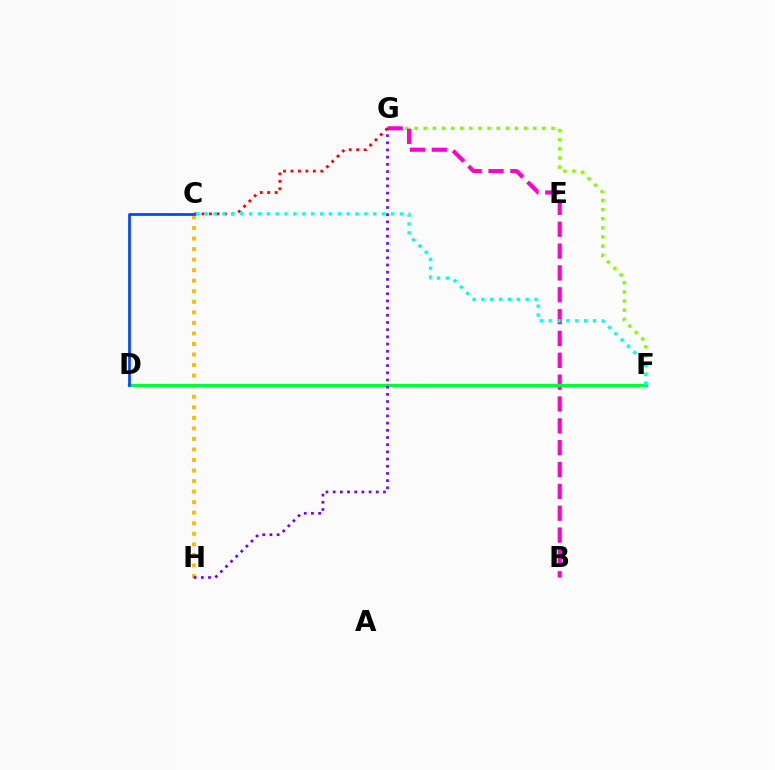{('F', 'G'): [{'color': '#84ff00', 'line_style': 'dotted', 'thickness': 2.48}], ('B', 'G'): [{'color': '#ff00cf', 'line_style': 'dashed', 'thickness': 2.97}], ('C', 'H'): [{'color': '#ffbd00', 'line_style': 'dotted', 'thickness': 2.87}], ('D', 'F'): [{'color': '#00ff39', 'line_style': 'solid', 'thickness': 2.37}], ('G', 'H'): [{'color': '#7200ff', 'line_style': 'dotted', 'thickness': 1.95}], ('C', 'G'): [{'color': '#ff0000', 'line_style': 'dotted', 'thickness': 2.02}], ('C', 'F'): [{'color': '#00fff6', 'line_style': 'dotted', 'thickness': 2.41}], ('C', 'D'): [{'color': '#004bff', 'line_style': 'solid', 'thickness': 2.0}]}